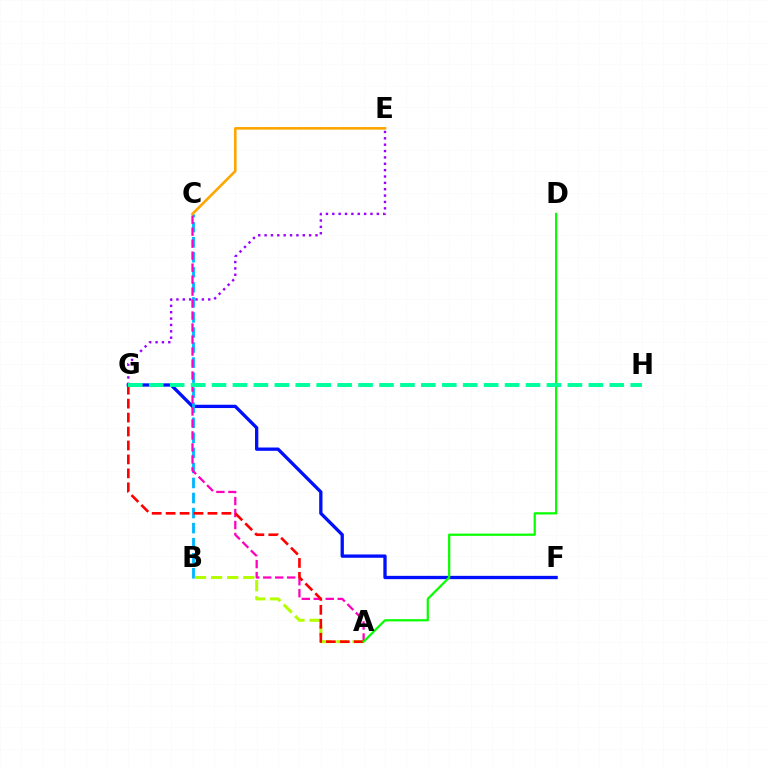{('F', 'G'): [{'color': '#0010ff', 'line_style': 'solid', 'thickness': 2.38}], ('B', 'C'): [{'color': '#00b5ff', 'line_style': 'dashed', 'thickness': 2.04}], ('A', 'B'): [{'color': '#b3ff00', 'line_style': 'dashed', 'thickness': 2.19}], ('A', 'C'): [{'color': '#ff00bd', 'line_style': 'dashed', 'thickness': 1.63}], ('E', 'G'): [{'color': '#9b00ff', 'line_style': 'dotted', 'thickness': 1.73}], ('A', 'G'): [{'color': '#ff0000', 'line_style': 'dashed', 'thickness': 1.89}], ('A', 'D'): [{'color': '#08ff00', 'line_style': 'solid', 'thickness': 1.61}], ('G', 'H'): [{'color': '#00ff9d', 'line_style': 'dashed', 'thickness': 2.84}], ('C', 'E'): [{'color': '#ffa500', 'line_style': 'solid', 'thickness': 1.87}]}